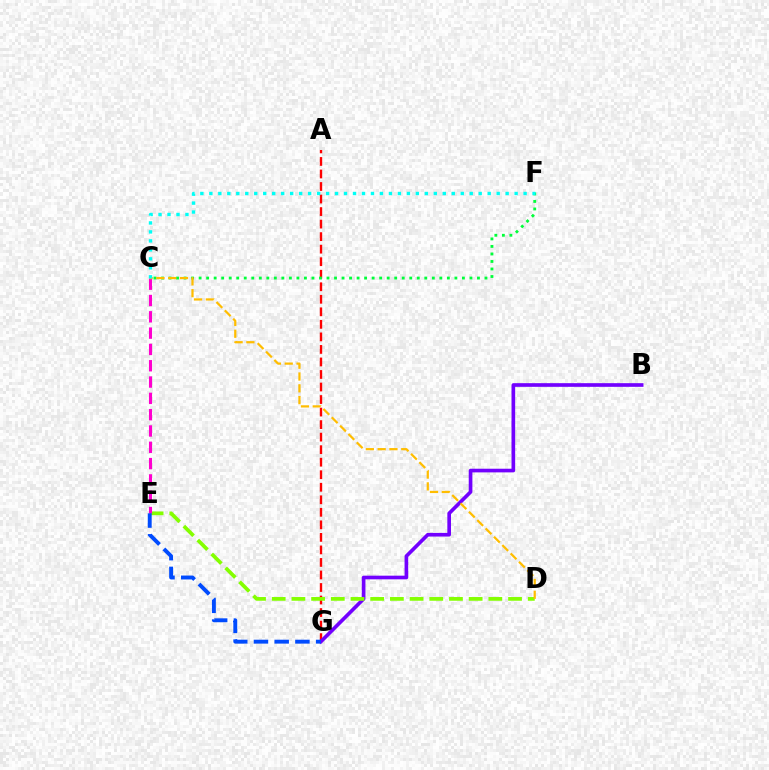{('A', 'G'): [{'color': '#ff0000', 'line_style': 'dashed', 'thickness': 1.7}], ('B', 'G'): [{'color': '#7200ff', 'line_style': 'solid', 'thickness': 2.63}], ('D', 'E'): [{'color': '#84ff00', 'line_style': 'dashed', 'thickness': 2.68}], ('C', 'E'): [{'color': '#ff00cf', 'line_style': 'dashed', 'thickness': 2.22}], ('C', 'F'): [{'color': '#00ff39', 'line_style': 'dotted', 'thickness': 2.04}, {'color': '#00fff6', 'line_style': 'dotted', 'thickness': 2.44}], ('C', 'D'): [{'color': '#ffbd00', 'line_style': 'dashed', 'thickness': 1.6}], ('E', 'G'): [{'color': '#004bff', 'line_style': 'dashed', 'thickness': 2.82}]}